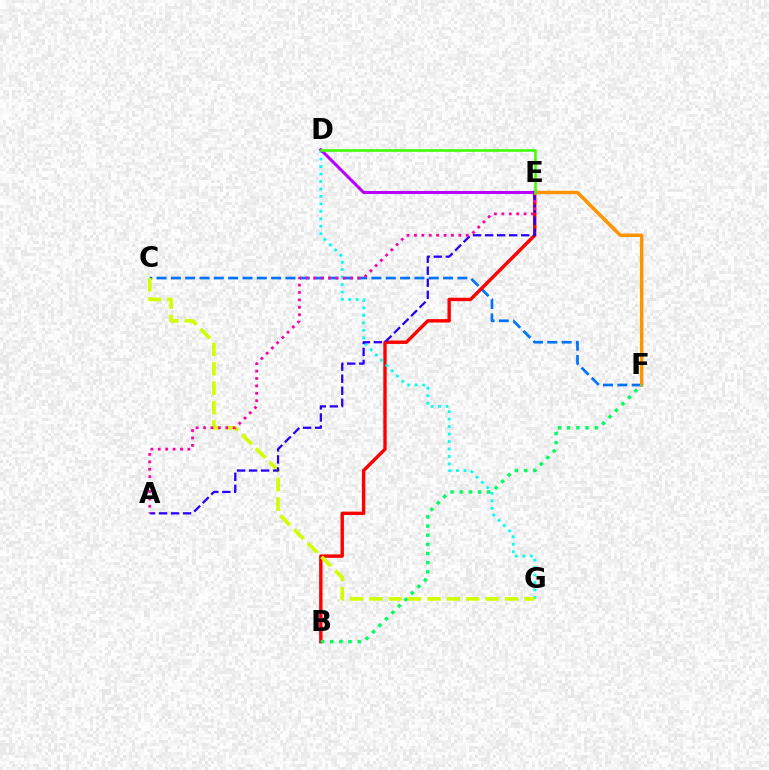{('C', 'F'): [{'color': '#0074ff', 'line_style': 'dashed', 'thickness': 1.95}], ('B', 'E'): [{'color': '#ff0000', 'line_style': 'solid', 'thickness': 2.45}], ('D', 'G'): [{'color': '#00fff6', 'line_style': 'dotted', 'thickness': 2.03}], ('E', 'F'): [{'color': '#ff9400', 'line_style': 'solid', 'thickness': 2.52}], ('B', 'F'): [{'color': '#00ff5c', 'line_style': 'dotted', 'thickness': 2.49}], ('C', 'G'): [{'color': '#d1ff00', 'line_style': 'dashed', 'thickness': 2.63}], ('D', 'E'): [{'color': '#b900ff', 'line_style': 'solid', 'thickness': 2.19}, {'color': '#3dff00', 'line_style': 'solid', 'thickness': 1.84}], ('A', 'E'): [{'color': '#2500ff', 'line_style': 'dashed', 'thickness': 1.63}, {'color': '#ff00ac', 'line_style': 'dotted', 'thickness': 2.01}]}